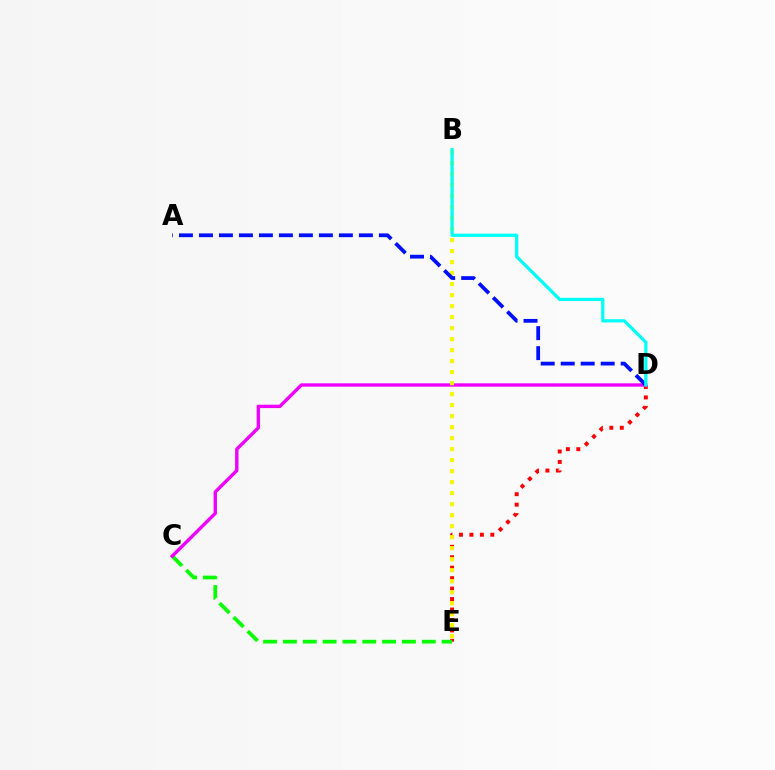{('D', 'E'): [{'color': '#ff0000', 'line_style': 'dotted', 'thickness': 2.84}], ('C', 'E'): [{'color': '#08ff00', 'line_style': 'dashed', 'thickness': 2.69}], ('C', 'D'): [{'color': '#ee00ff', 'line_style': 'solid', 'thickness': 2.42}], ('B', 'E'): [{'color': '#fcf500', 'line_style': 'dotted', 'thickness': 2.99}], ('A', 'D'): [{'color': '#0010ff', 'line_style': 'dashed', 'thickness': 2.72}], ('B', 'D'): [{'color': '#00fff6', 'line_style': 'solid', 'thickness': 2.34}]}